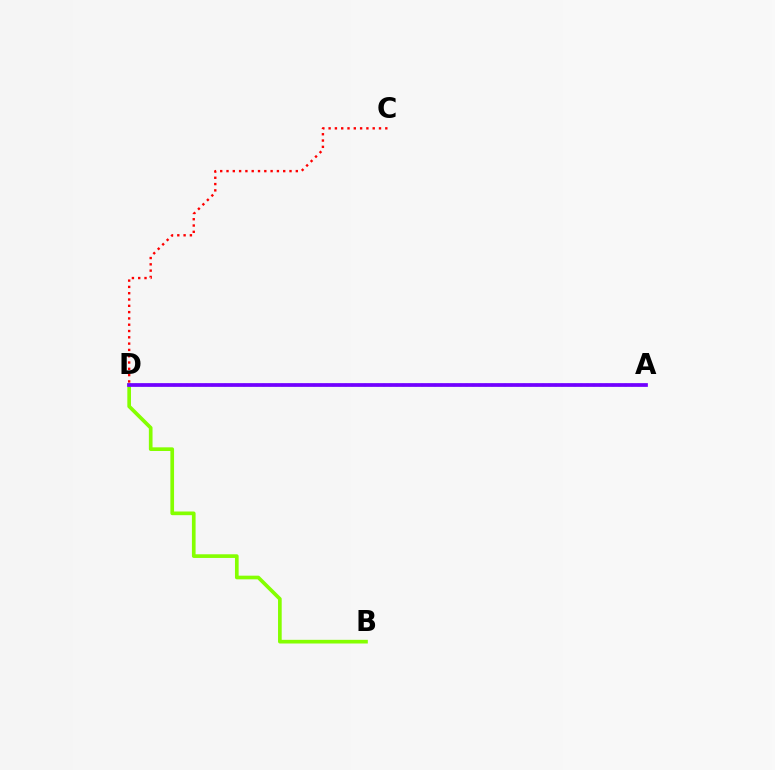{('B', 'D'): [{'color': '#84ff00', 'line_style': 'solid', 'thickness': 2.64}], ('C', 'D'): [{'color': '#ff0000', 'line_style': 'dotted', 'thickness': 1.71}], ('A', 'D'): [{'color': '#00fff6', 'line_style': 'dotted', 'thickness': 1.73}, {'color': '#7200ff', 'line_style': 'solid', 'thickness': 2.68}]}